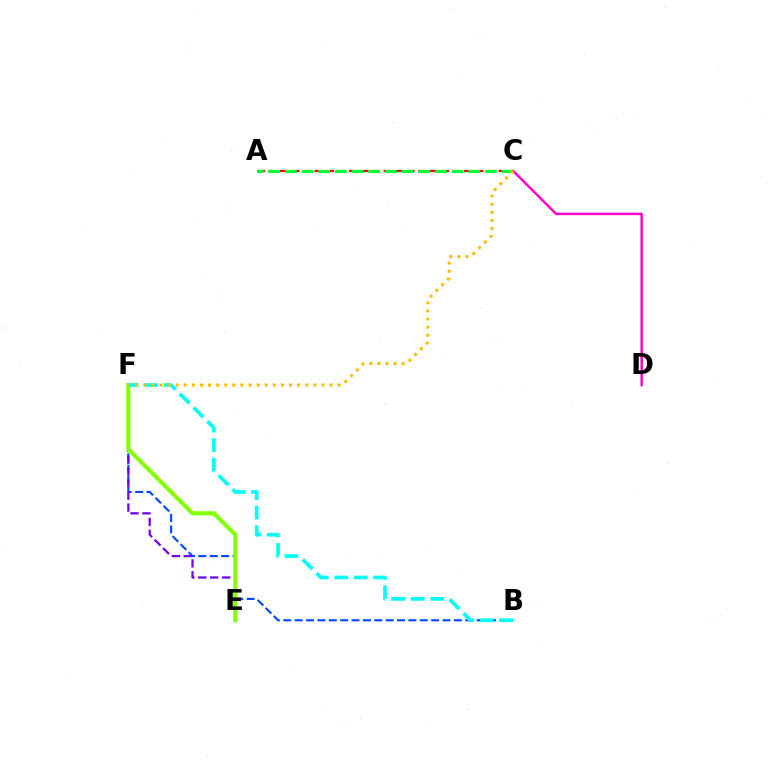{('A', 'C'): [{'color': '#ff0000', 'line_style': 'dashed', 'thickness': 1.56}, {'color': '#00ff39', 'line_style': 'dashed', 'thickness': 2.27}], ('B', 'F'): [{'color': '#004bff', 'line_style': 'dashed', 'thickness': 1.55}, {'color': '#00fff6', 'line_style': 'dashed', 'thickness': 2.66}], ('E', 'F'): [{'color': '#7200ff', 'line_style': 'dashed', 'thickness': 1.62}, {'color': '#84ff00', 'line_style': 'solid', 'thickness': 2.99}], ('C', 'D'): [{'color': '#ff00cf', 'line_style': 'solid', 'thickness': 1.78}], ('C', 'F'): [{'color': '#ffbd00', 'line_style': 'dotted', 'thickness': 2.2}]}